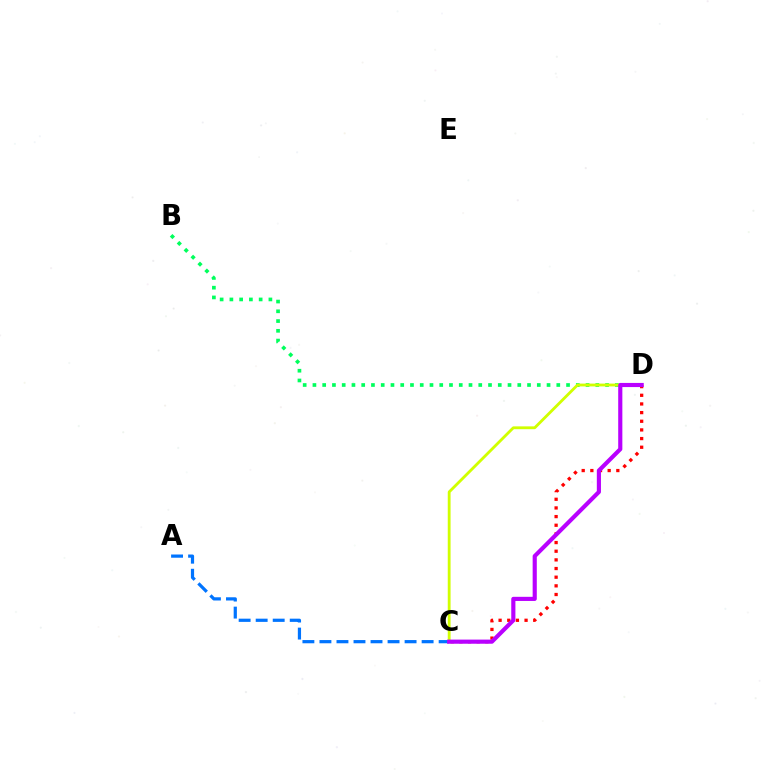{('B', 'D'): [{'color': '#00ff5c', 'line_style': 'dotted', 'thickness': 2.65}], ('C', 'D'): [{'color': '#d1ff00', 'line_style': 'solid', 'thickness': 2.03}, {'color': '#ff0000', 'line_style': 'dotted', 'thickness': 2.35}, {'color': '#b900ff', 'line_style': 'solid', 'thickness': 2.98}], ('A', 'C'): [{'color': '#0074ff', 'line_style': 'dashed', 'thickness': 2.31}]}